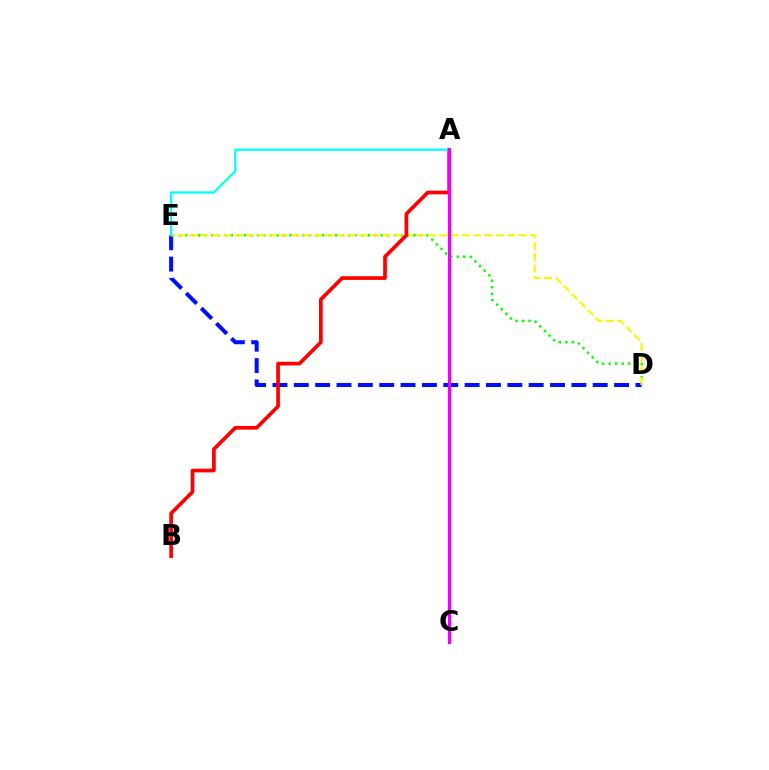{('D', 'E'): [{'color': '#0010ff', 'line_style': 'dashed', 'thickness': 2.9}, {'color': '#08ff00', 'line_style': 'dotted', 'thickness': 1.77}, {'color': '#fcf500', 'line_style': 'dashed', 'thickness': 1.54}], ('A', 'B'): [{'color': '#ff0000', 'line_style': 'solid', 'thickness': 2.66}], ('A', 'E'): [{'color': '#00fff6', 'line_style': 'solid', 'thickness': 1.61}], ('A', 'C'): [{'color': '#ee00ff', 'line_style': 'solid', 'thickness': 2.38}]}